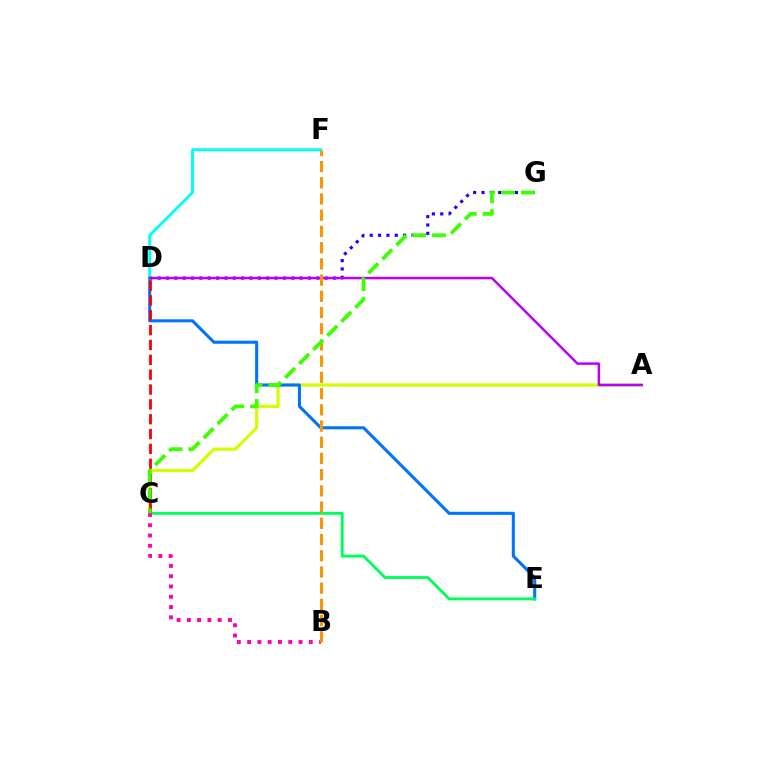{('A', 'C'): [{'color': '#d1ff00', 'line_style': 'solid', 'thickness': 2.3}], ('D', 'E'): [{'color': '#0074ff', 'line_style': 'solid', 'thickness': 2.21}], ('D', 'G'): [{'color': '#2500ff', 'line_style': 'dotted', 'thickness': 2.27}], ('C', 'E'): [{'color': '#00ff5c', 'line_style': 'solid', 'thickness': 2.07}], ('D', 'F'): [{'color': '#00fff6', 'line_style': 'solid', 'thickness': 2.11}], ('C', 'D'): [{'color': '#ff0000', 'line_style': 'dashed', 'thickness': 2.02}], ('A', 'D'): [{'color': '#b900ff', 'line_style': 'solid', 'thickness': 1.8}], ('B', 'C'): [{'color': '#ff00ac', 'line_style': 'dotted', 'thickness': 2.79}], ('B', 'F'): [{'color': '#ff9400', 'line_style': 'dashed', 'thickness': 2.2}], ('C', 'G'): [{'color': '#3dff00', 'line_style': 'dashed', 'thickness': 2.7}]}